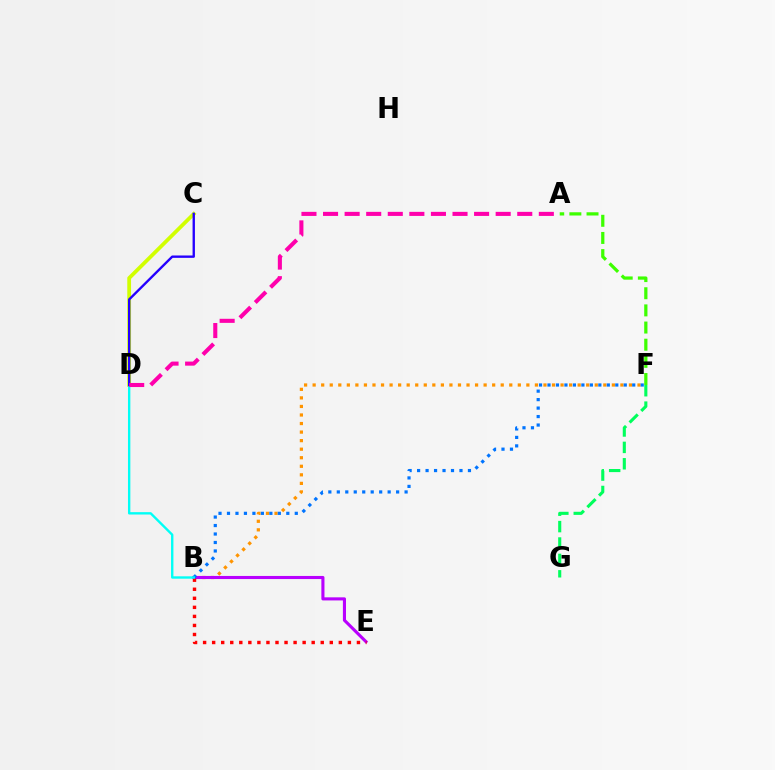{('B', 'F'): [{'color': '#ff9400', 'line_style': 'dotted', 'thickness': 2.32}, {'color': '#0074ff', 'line_style': 'dotted', 'thickness': 2.3}], ('A', 'F'): [{'color': '#3dff00', 'line_style': 'dashed', 'thickness': 2.33}], ('C', 'D'): [{'color': '#d1ff00', 'line_style': 'solid', 'thickness': 2.71}, {'color': '#2500ff', 'line_style': 'solid', 'thickness': 1.7}], ('F', 'G'): [{'color': '#00ff5c', 'line_style': 'dashed', 'thickness': 2.23}], ('B', 'E'): [{'color': '#b900ff', 'line_style': 'solid', 'thickness': 2.23}, {'color': '#ff0000', 'line_style': 'dotted', 'thickness': 2.46}], ('B', 'D'): [{'color': '#00fff6', 'line_style': 'solid', 'thickness': 1.71}], ('A', 'D'): [{'color': '#ff00ac', 'line_style': 'dashed', 'thickness': 2.93}]}